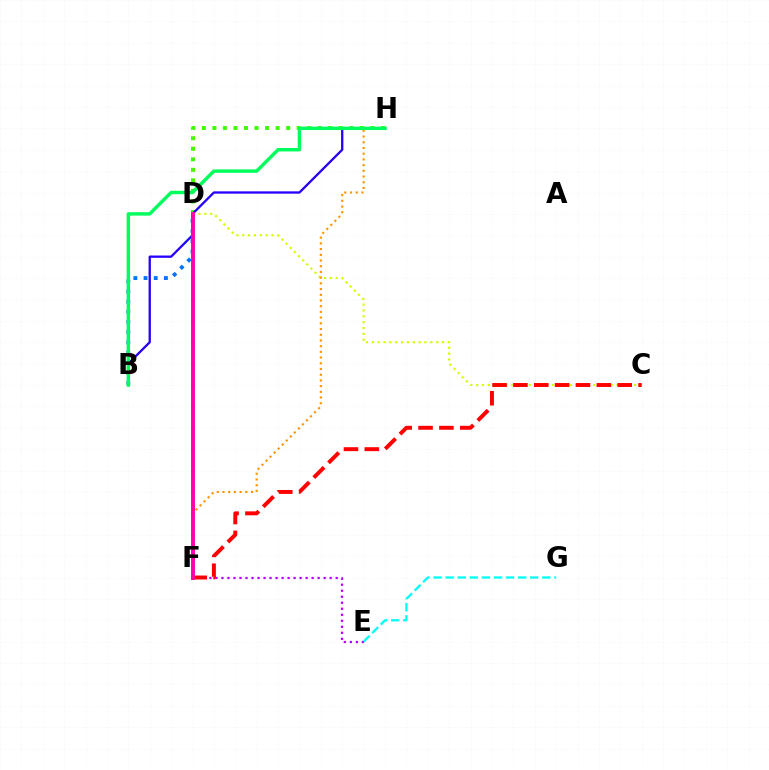{('D', 'H'): [{'color': '#3dff00', 'line_style': 'dotted', 'thickness': 2.86}], ('B', 'H'): [{'color': '#2500ff', 'line_style': 'solid', 'thickness': 1.65}, {'color': '#00ff5c', 'line_style': 'solid', 'thickness': 2.47}], ('E', 'F'): [{'color': '#b900ff', 'line_style': 'dotted', 'thickness': 1.63}], ('B', 'D'): [{'color': '#0074ff', 'line_style': 'dotted', 'thickness': 2.77}], ('C', 'D'): [{'color': '#d1ff00', 'line_style': 'dotted', 'thickness': 1.59}], ('E', 'G'): [{'color': '#00fff6', 'line_style': 'dashed', 'thickness': 1.64}], ('F', 'H'): [{'color': '#ff9400', 'line_style': 'dotted', 'thickness': 1.55}], ('C', 'F'): [{'color': '#ff0000', 'line_style': 'dashed', 'thickness': 2.83}], ('D', 'F'): [{'color': '#ff00ac', 'line_style': 'solid', 'thickness': 2.83}]}